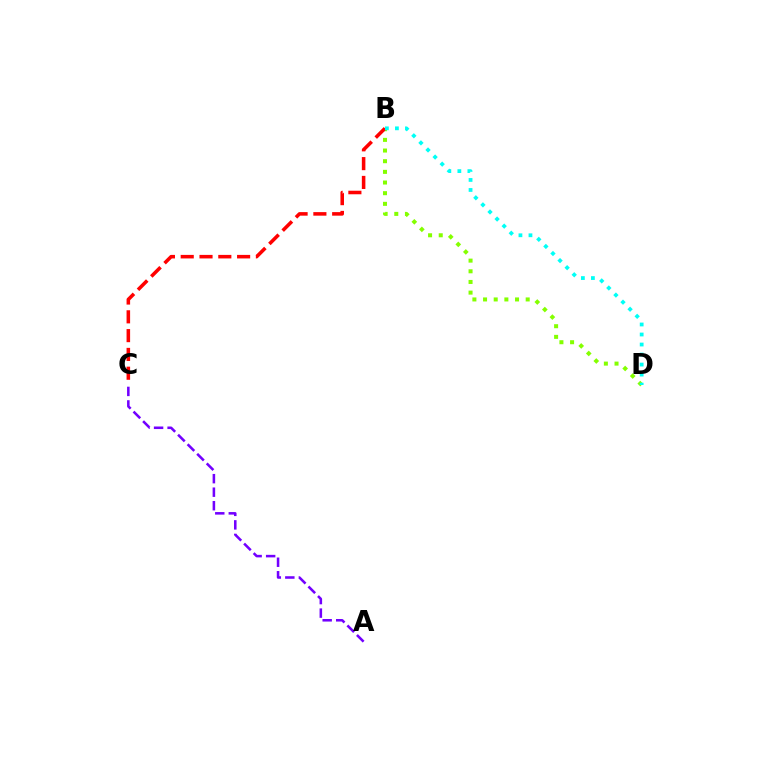{('B', 'D'): [{'color': '#84ff00', 'line_style': 'dotted', 'thickness': 2.9}, {'color': '#00fff6', 'line_style': 'dotted', 'thickness': 2.72}], ('A', 'C'): [{'color': '#7200ff', 'line_style': 'dashed', 'thickness': 1.84}], ('B', 'C'): [{'color': '#ff0000', 'line_style': 'dashed', 'thickness': 2.55}]}